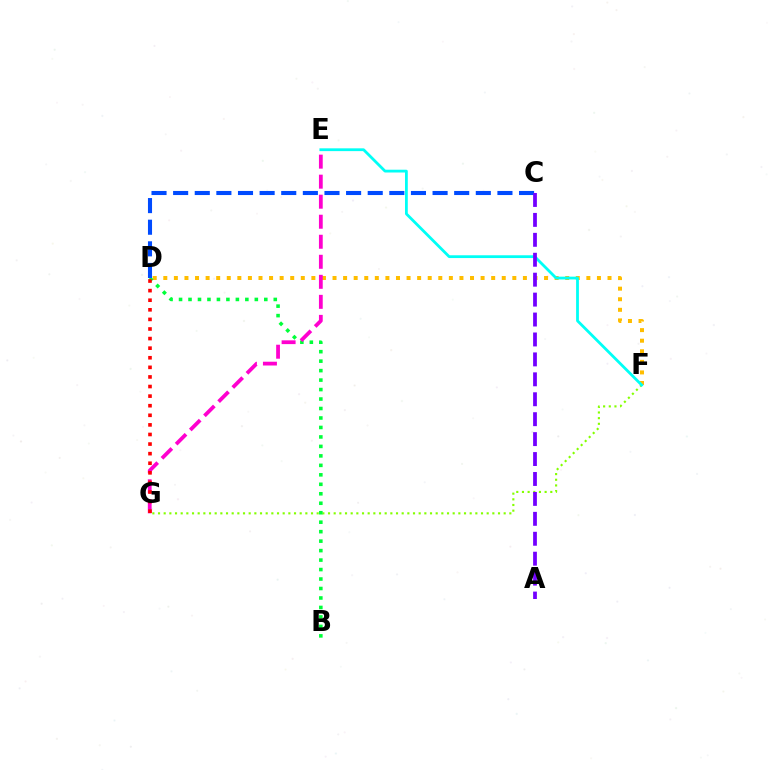{('D', 'F'): [{'color': '#ffbd00', 'line_style': 'dotted', 'thickness': 2.87}], ('F', 'G'): [{'color': '#84ff00', 'line_style': 'dotted', 'thickness': 1.54}], ('B', 'D'): [{'color': '#00ff39', 'line_style': 'dotted', 'thickness': 2.57}], ('E', 'G'): [{'color': '#ff00cf', 'line_style': 'dashed', 'thickness': 2.72}], ('E', 'F'): [{'color': '#00fff6', 'line_style': 'solid', 'thickness': 2.01}], ('D', 'G'): [{'color': '#ff0000', 'line_style': 'dotted', 'thickness': 2.61}], ('C', 'D'): [{'color': '#004bff', 'line_style': 'dashed', 'thickness': 2.94}], ('A', 'C'): [{'color': '#7200ff', 'line_style': 'dashed', 'thickness': 2.71}]}